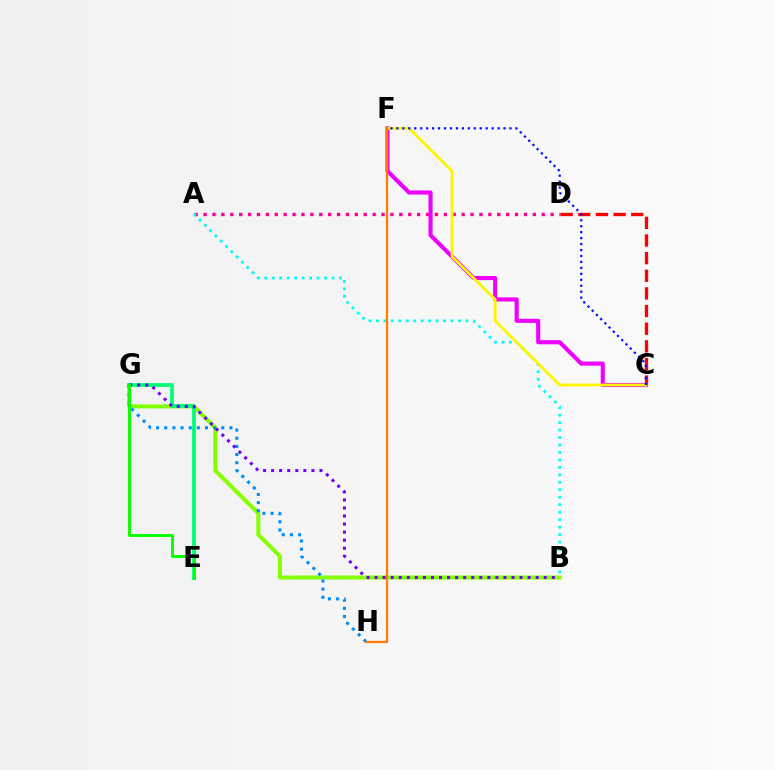{('A', 'D'): [{'color': '#ff0094', 'line_style': 'dotted', 'thickness': 2.42}], ('B', 'G'): [{'color': '#84ff00', 'line_style': 'solid', 'thickness': 2.88}, {'color': '#7200ff', 'line_style': 'dotted', 'thickness': 2.19}], ('C', 'F'): [{'color': '#ee00ff', 'line_style': 'solid', 'thickness': 2.96}, {'color': '#fcf500', 'line_style': 'solid', 'thickness': 2.03}, {'color': '#0010ff', 'line_style': 'dotted', 'thickness': 1.62}], ('E', 'G'): [{'color': '#00ff74', 'line_style': 'solid', 'thickness': 2.71}, {'color': '#08ff00', 'line_style': 'solid', 'thickness': 2.11}], ('G', 'H'): [{'color': '#008cff', 'line_style': 'dotted', 'thickness': 2.21}], ('A', 'B'): [{'color': '#00fff6', 'line_style': 'dotted', 'thickness': 2.03}], ('C', 'D'): [{'color': '#ff0000', 'line_style': 'dashed', 'thickness': 2.4}], ('F', 'H'): [{'color': '#ff7c00', 'line_style': 'solid', 'thickness': 1.63}]}